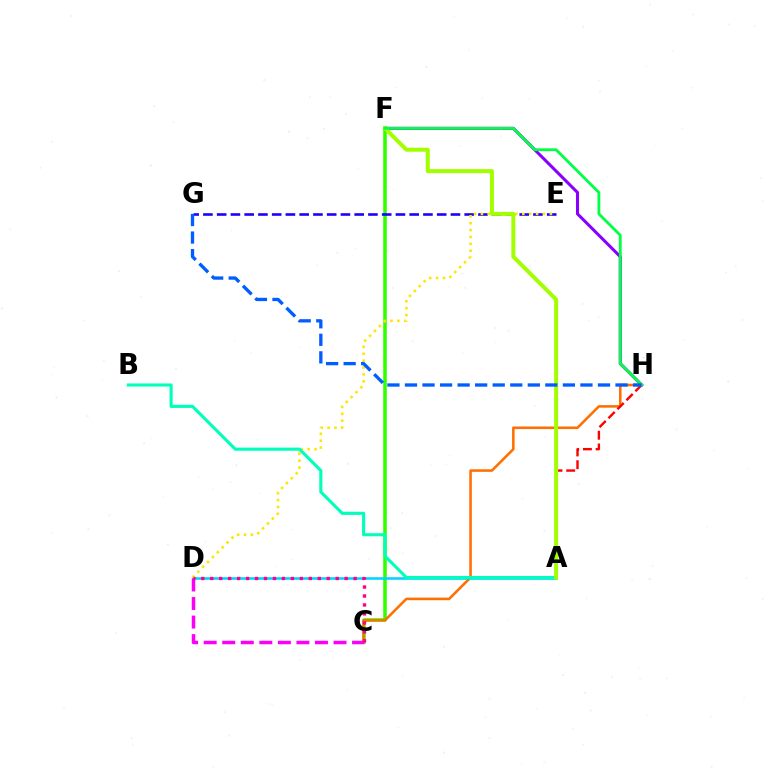{('C', 'F'): [{'color': '#31ff00', 'line_style': 'solid', 'thickness': 2.56}], ('C', 'H'): [{'color': '#ff7000', 'line_style': 'solid', 'thickness': 1.85}], ('A', 'D'): [{'color': '#00d3ff', 'line_style': 'solid', 'thickness': 1.83}], ('F', 'H'): [{'color': '#8a00ff', 'line_style': 'solid', 'thickness': 2.2}, {'color': '#00ff45', 'line_style': 'solid', 'thickness': 2.01}], ('A', 'H'): [{'color': '#ff0000', 'line_style': 'dashed', 'thickness': 1.73}], ('E', 'G'): [{'color': '#1900ff', 'line_style': 'dashed', 'thickness': 1.87}], ('D', 'E'): [{'color': '#ffe600', 'line_style': 'dotted', 'thickness': 1.87}], ('C', 'D'): [{'color': '#fa00f9', 'line_style': 'dashed', 'thickness': 2.52}, {'color': '#ff0088', 'line_style': 'dotted', 'thickness': 2.43}], ('A', 'B'): [{'color': '#00ffbb', 'line_style': 'solid', 'thickness': 2.23}], ('A', 'F'): [{'color': '#a2ff00', 'line_style': 'solid', 'thickness': 2.88}], ('G', 'H'): [{'color': '#005dff', 'line_style': 'dashed', 'thickness': 2.38}]}